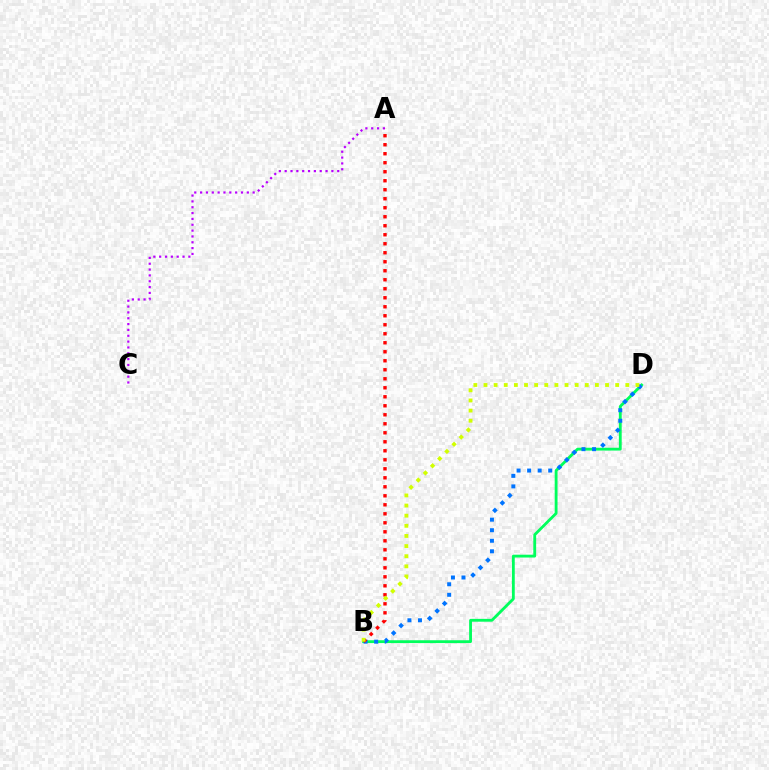{('A', 'C'): [{'color': '#b900ff', 'line_style': 'dotted', 'thickness': 1.59}], ('B', 'D'): [{'color': '#00ff5c', 'line_style': 'solid', 'thickness': 2.04}, {'color': '#0074ff', 'line_style': 'dotted', 'thickness': 2.86}, {'color': '#d1ff00', 'line_style': 'dotted', 'thickness': 2.75}], ('A', 'B'): [{'color': '#ff0000', 'line_style': 'dotted', 'thickness': 2.45}]}